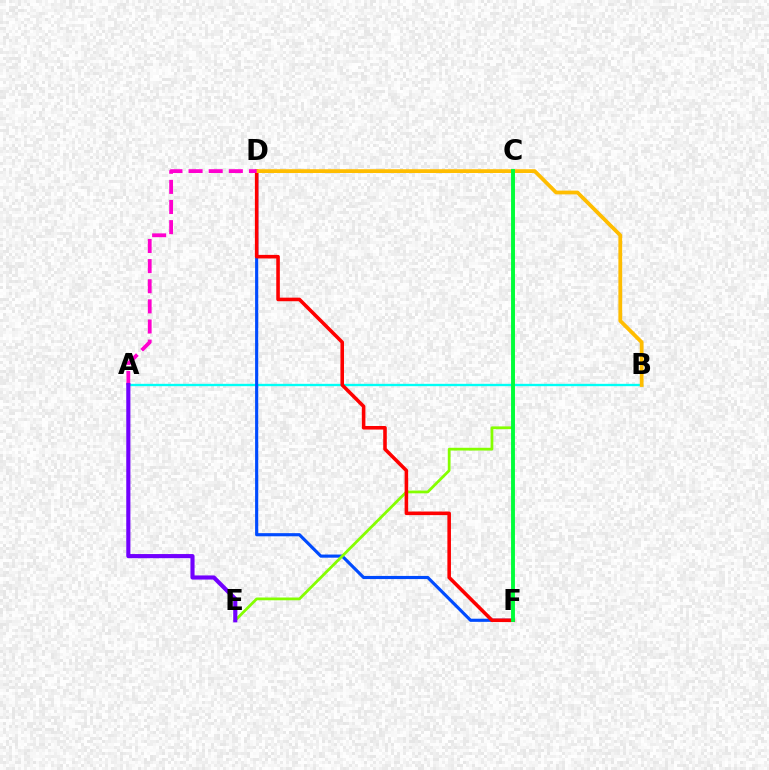{('A', 'B'): [{'color': '#00fff6', 'line_style': 'solid', 'thickness': 1.69}], ('D', 'F'): [{'color': '#004bff', 'line_style': 'solid', 'thickness': 2.26}, {'color': '#ff0000', 'line_style': 'solid', 'thickness': 2.57}], ('C', 'E'): [{'color': '#84ff00', 'line_style': 'solid', 'thickness': 1.99}], ('B', 'D'): [{'color': '#ffbd00', 'line_style': 'solid', 'thickness': 2.72}], ('A', 'D'): [{'color': '#ff00cf', 'line_style': 'dashed', 'thickness': 2.73}], ('C', 'F'): [{'color': '#00ff39', 'line_style': 'solid', 'thickness': 2.8}], ('A', 'E'): [{'color': '#7200ff', 'line_style': 'solid', 'thickness': 2.97}]}